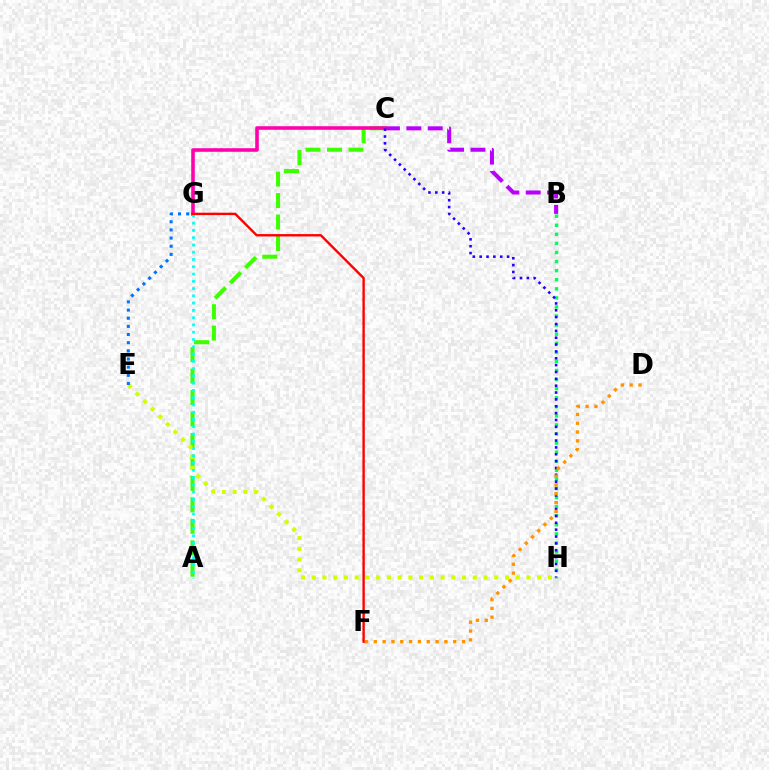{('B', 'C'): [{'color': '#b900ff', 'line_style': 'dashed', 'thickness': 2.9}], ('B', 'H'): [{'color': '#00ff5c', 'line_style': 'dotted', 'thickness': 2.47}], ('A', 'C'): [{'color': '#3dff00', 'line_style': 'dashed', 'thickness': 2.92}], ('C', 'G'): [{'color': '#ff00ac', 'line_style': 'solid', 'thickness': 2.57}], ('E', 'H'): [{'color': '#d1ff00', 'line_style': 'dotted', 'thickness': 2.92}], ('C', 'H'): [{'color': '#2500ff', 'line_style': 'dotted', 'thickness': 1.86}], ('E', 'G'): [{'color': '#0074ff', 'line_style': 'dotted', 'thickness': 2.22}], ('D', 'F'): [{'color': '#ff9400', 'line_style': 'dotted', 'thickness': 2.4}], ('A', 'G'): [{'color': '#00fff6', 'line_style': 'dotted', 'thickness': 1.98}], ('F', 'G'): [{'color': '#ff0000', 'line_style': 'solid', 'thickness': 1.72}]}